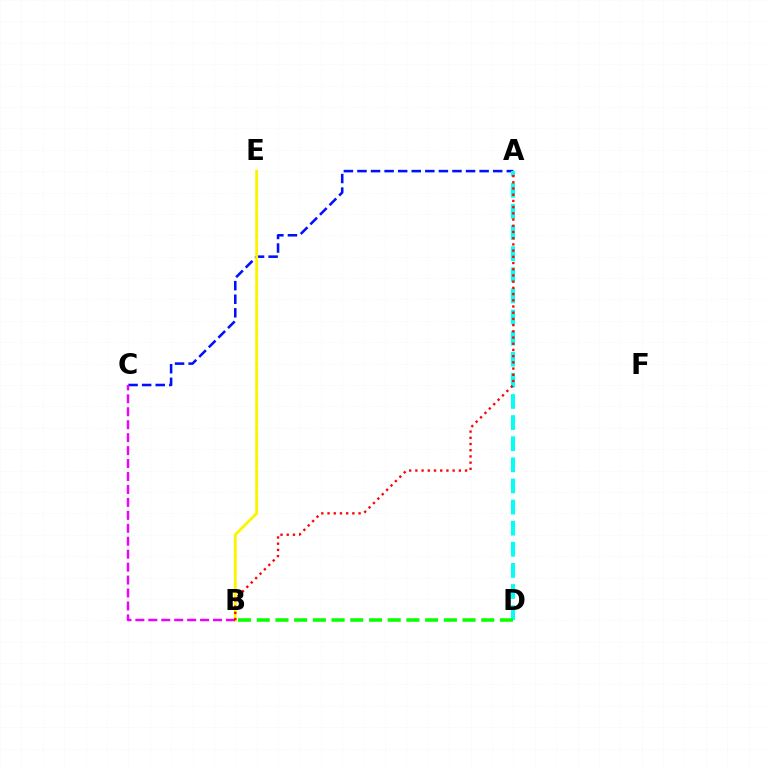{('A', 'C'): [{'color': '#0010ff', 'line_style': 'dashed', 'thickness': 1.84}], ('B', 'E'): [{'color': '#fcf500', 'line_style': 'solid', 'thickness': 2.07}], ('A', 'D'): [{'color': '#00fff6', 'line_style': 'dashed', 'thickness': 2.87}], ('B', 'C'): [{'color': '#ee00ff', 'line_style': 'dashed', 'thickness': 1.76}], ('A', 'B'): [{'color': '#ff0000', 'line_style': 'dotted', 'thickness': 1.69}], ('B', 'D'): [{'color': '#08ff00', 'line_style': 'dashed', 'thickness': 2.54}]}